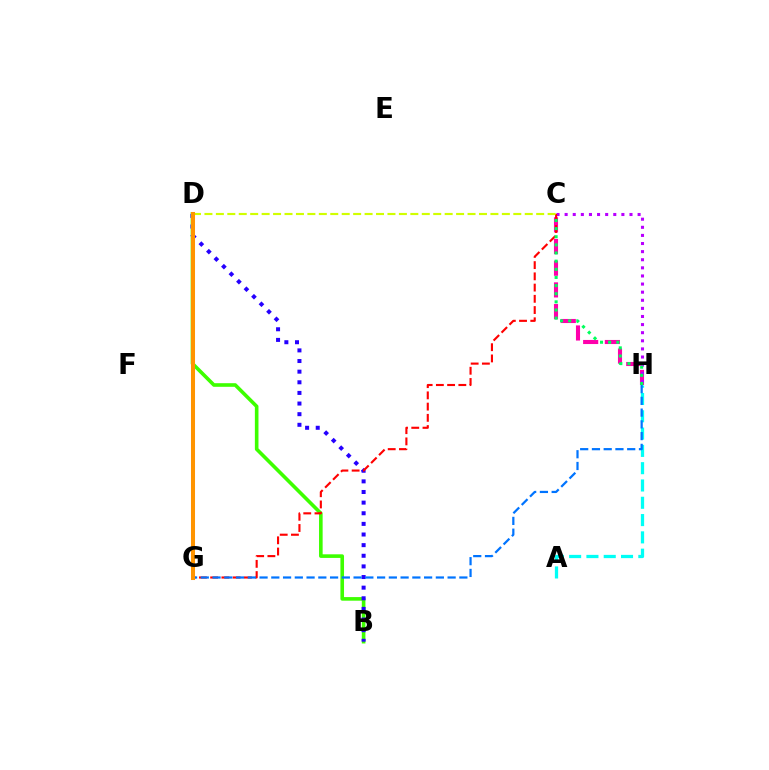{('A', 'H'): [{'color': '#00fff6', 'line_style': 'dashed', 'thickness': 2.35}], ('C', 'H'): [{'color': '#ff00ac', 'line_style': 'dashed', 'thickness': 2.95}, {'color': '#b900ff', 'line_style': 'dotted', 'thickness': 2.2}, {'color': '#00ff5c', 'line_style': 'dotted', 'thickness': 2.21}], ('B', 'D'): [{'color': '#3dff00', 'line_style': 'solid', 'thickness': 2.6}, {'color': '#2500ff', 'line_style': 'dotted', 'thickness': 2.89}], ('C', 'G'): [{'color': '#ff0000', 'line_style': 'dashed', 'thickness': 1.53}], ('G', 'H'): [{'color': '#0074ff', 'line_style': 'dashed', 'thickness': 1.6}], ('C', 'D'): [{'color': '#d1ff00', 'line_style': 'dashed', 'thickness': 1.55}], ('D', 'G'): [{'color': '#ff9400', 'line_style': 'solid', 'thickness': 2.91}]}